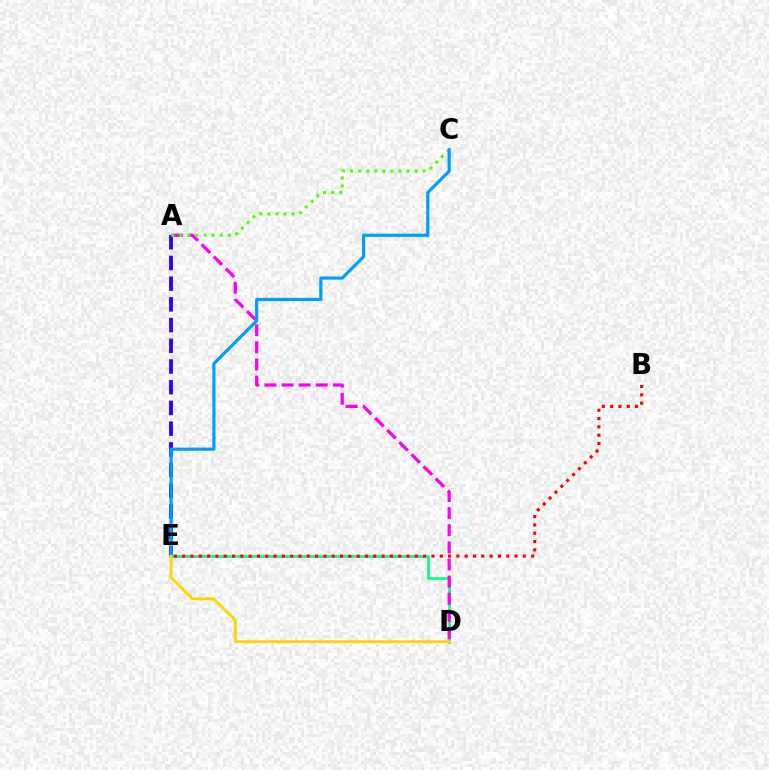{('D', 'E'): [{'color': '#00ff86', 'line_style': 'solid', 'thickness': 1.91}, {'color': '#ffd500', 'line_style': 'solid', 'thickness': 2.02}], ('A', 'D'): [{'color': '#ff00ed', 'line_style': 'dashed', 'thickness': 2.33}], ('A', 'E'): [{'color': '#3700ff', 'line_style': 'dashed', 'thickness': 2.81}], ('A', 'C'): [{'color': '#4fff00', 'line_style': 'dotted', 'thickness': 2.19}], ('C', 'E'): [{'color': '#009eff', 'line_style': 'solid', 'thickness': 2.29}], ('B', 'E'): [{'color': '#ff0000', 'line_style': 'dotted', 'thickness': 2.26}]}